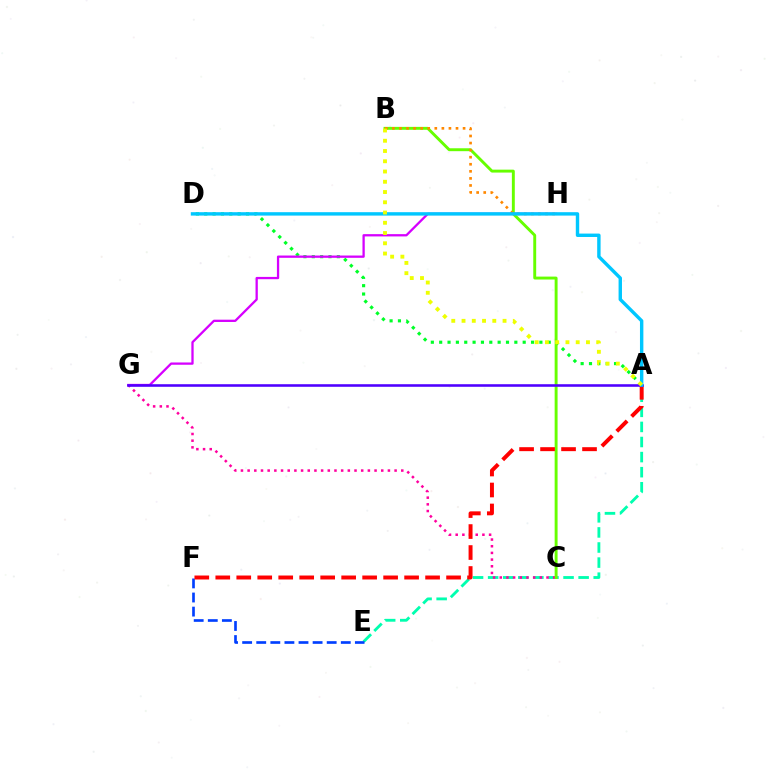{('A', 'E'): [{'color': '#00ffaf', 'line_style': 'dashed', 'thickness': 2.05}], ('C', 'G'): [{'color': '#ff00a0', 'line_style': 'dotted', 'thickness': 1.82}], ('A', 'D'): [{'color': '#00ff27', 'line_style': 'dotted', 'thickness': 2.27}, {'color': '#00c7ff', 'line_style': 'solid', 'thickness': 2.45}], ('B', 'C'): [{'color': '#66ff00', 'line_style': 'solid', 'thickness': 2.1}], ('B', 'H'): [{'color': '#ff8800', 'line_style': 'dotted', 'thickness': 1.92}], ('E', 'F'): [{'color': '#003fff', 'line_style': 'dashed', 'thickness': 1.91}], ('G', 'H'): [{'color': '#d600ff', 'line_style': 'solid', 'thickness': 1.65}], ('A', 'F'): [{'color': '#ff0000', 'line_style': 'dashed', 'thickness': 2.85}], ('A', 'G'): [{'color': '#4f00ff', 'line_style': 'solid', 'thickness': 1.86}], ('A', 'B'): [{'color': '#eeff00', 'line_style': 'dotted', 'thickness': 2.79}]}